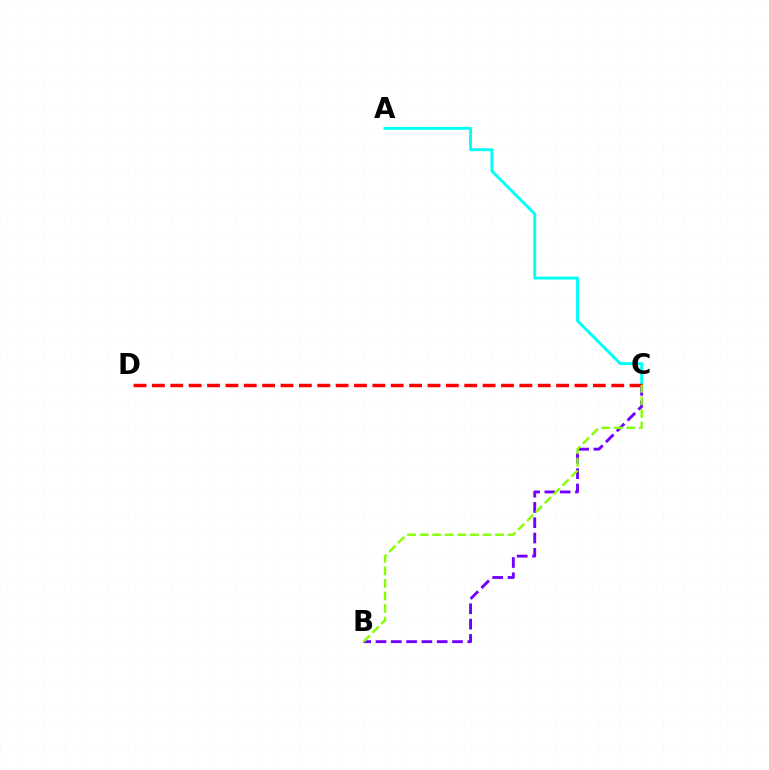{('A', 'C'): [{'color': '#00fff6', 'line_style': 'solid', 'thickness': 2.09}], ('B', 'C'): [{'color': '#7200ff', 'line_style': 'dashed', 'thickness': 2.08}, {'color': '#84ff00', 'line_style': 'dashed', 'thickness': 1.7}], ('C', 'D'): [{'color': '#ff0000', 'line_style': 'dashed', 'thickness': 2.5}]}